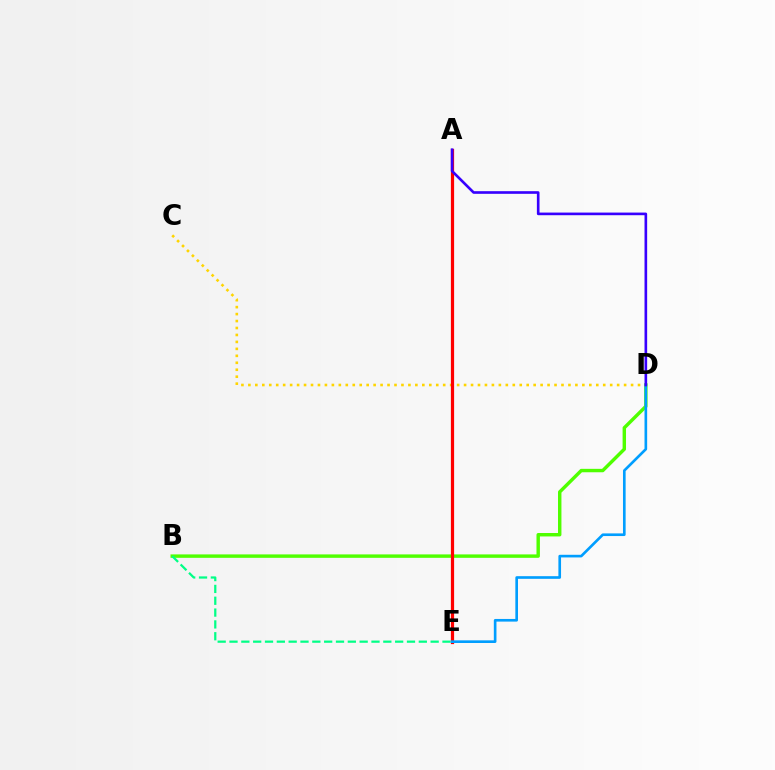{('B', 'D'): [{'color': '#4fff00', 'line_style': 'solid', 'thickness': 2.46}], ('C', 'D'): [{'color': '#ffd500', 'line_style': 'dotted', 'thickness': 1.89}], ('B', 'E'): [{'color': '#00ff86', 'line_style': 'dashed', 'thickness': 1.61}], ('A', 'E'): [{'color': '#ff00ed', 'line_style': 'solid', 'thickness': 1.92}, {'color': '#ff0000', 'line_style': 'solid', 'thickness': 2.31}], ('D', 'E'): [{'color': '#009eff', 'line_style': 'solid', 'thickness': 1.91}], ('A', 'D'): [{'color': '#3700ff', 'line_style': 'solid', 'thickness': 1.9}]}